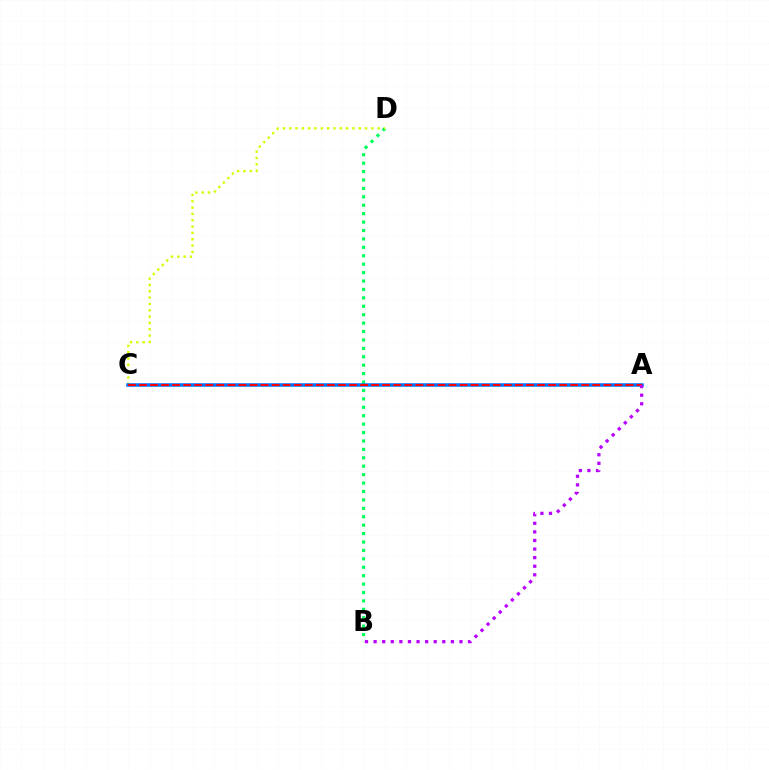{('B', 'D'): [{'color': '#00ff5c', 'line_style': 'dotted', 'thickness': 2.29}], ('C', 'D'): [{'color': '#d1ff00', 'line_style': 'dotted', 'thickness': 1.72}], ('A', 'C'): [{'color': '#0074ff', 'line_style': 'solid', 'thickness': 2.53}, {'color': '#ff0000', 'line_style': 'dashed', 'thickness': 1.5}], ('A', 'B'): [{'color': '#b900ff', 'line_style': 'dotted', 'thickness': 2.33}]}